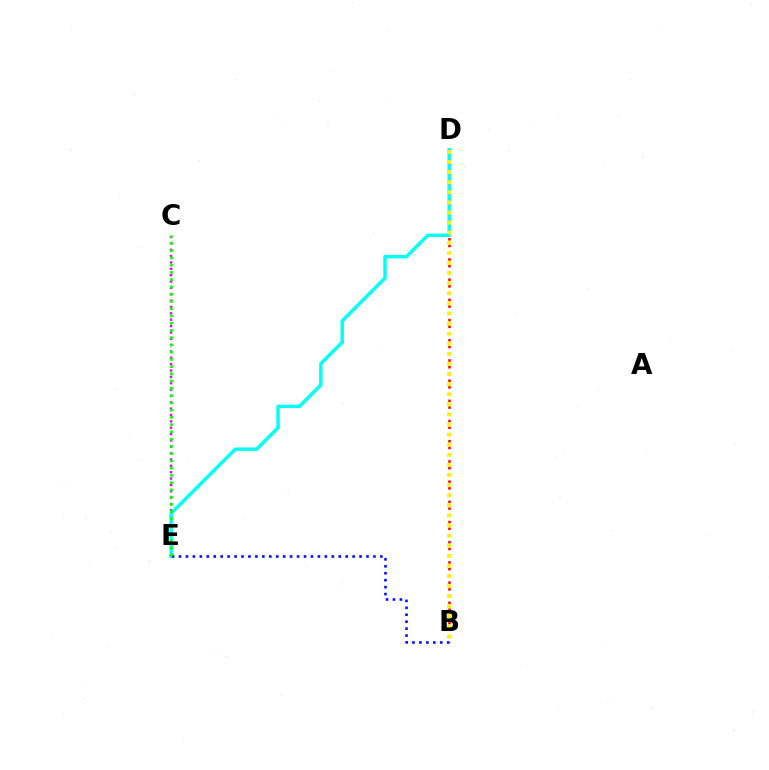{('B', 'D'): [{'color': '#ff0000', 'line_style': 'dotted', 'thickness': 1.83}, {'color': '#fcf500', 'line_style': 'dotted', 'thickness': 2.74}], ('C', 'E'): [{'color': '#ee00ff', 'line_style': 'dotted', 'thickness': 1.73}, {'color': '#08ff00', 'line_style': 'dotted', 'thickness': 1.97}], ('D', 'E'): [{'color': '#00fff6', 'line_style': 'solid', 'thickness': 2.48}], ('B', 'E'): [{'color': '#0010ff', 'line_style': 'dotted', 'thickness': 1.89}]}